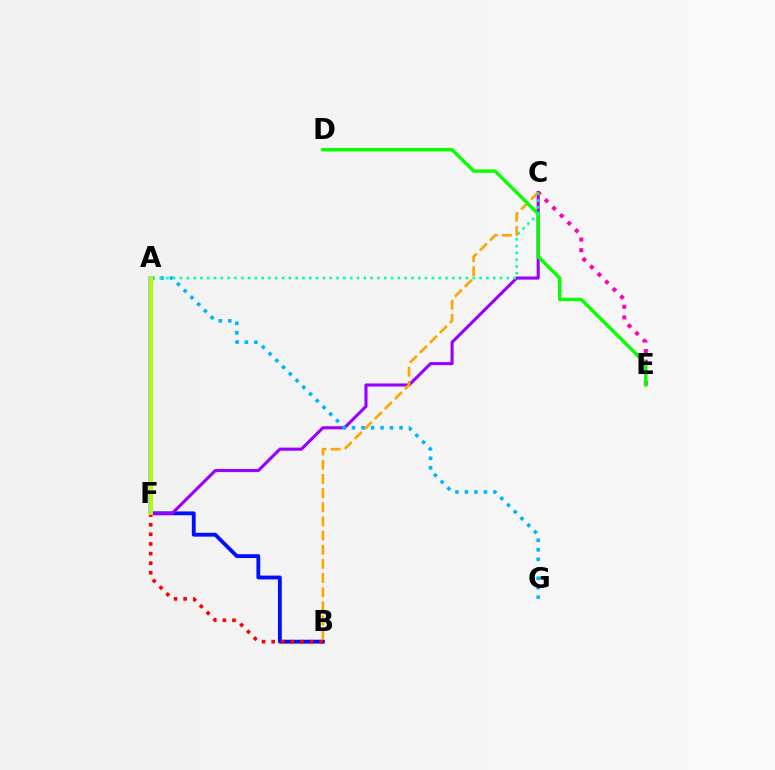{('A', 'B'): [{'color': '#0010ff', 'line_style': 'solid', 'thickness': 2.76}], ('C', 'F'): [{'color': '#9b00ff', 'line_style': 'solid', 'thickness': 2.23}], ('B', 'F'): [{'color': '#ff0000', 'line_style': 'dotted', 'thickness': 2.61}], ('B', 'C'): [{'color': '#ffa500', 'line_style': 'dashed', 'thickness': 1.92}], ('C', 'E'): [{'color': '#ff00bd', 'line_style': 'dotted', 'thickness': 2.89}], ('D', 'E'): [{'color': '#08ff00', 'line_style': 'solid', 'thickness': 2.44}], ('A', 'G'): [{'color': '#00b5ff', 'line_style': 'dotted', 'thickness': 2.58}], ('A', 'C'): [{'color': '#00ff9d', 'line_style': 'dotted', 'thickness': 1.85}], ('A', 'F'): [{'color': '#b3ff00', 'line_style': 'solid', 'thickness': 2.79}]}